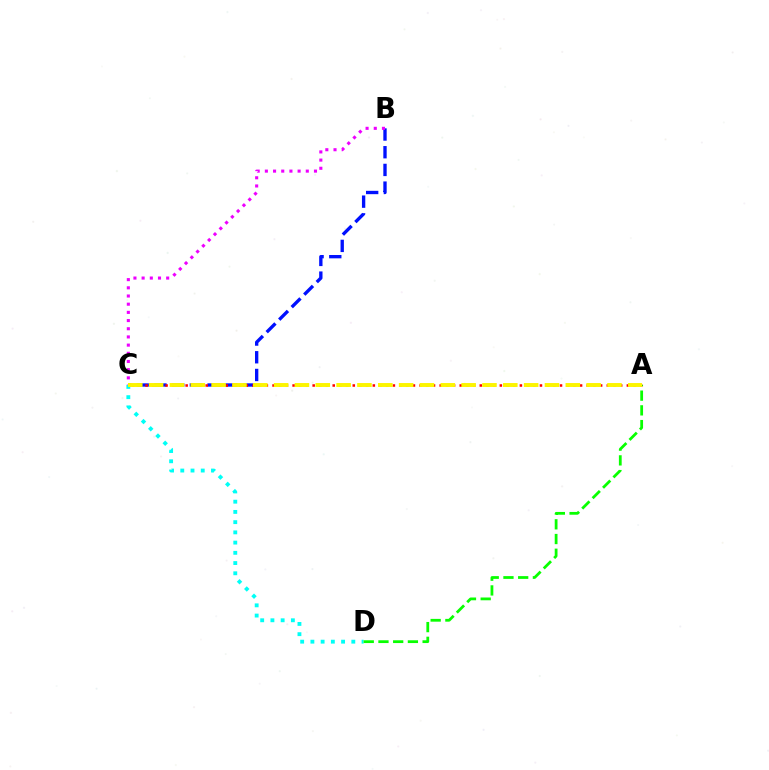{('B', 'C'): [{'color': '#0010ff', 'line_style': 'dashed', 'thickness': 2.41}, {'color': '#ee00ff', 'line_style': 'dotted', 'thickness': 2.22}], ('C', 'D'): [{'color': '#00fff6', 'line_style': 'dotted', 'thickness': 2.78}], ('A', 'C'): [{'color': '#ff0000', 'line_style': 'dotted', 'thickness': 1.82}, {'color': '#fcf500', 'line_style': 'dashed', 'thickness': 2.83}], ('A', 'D'): [{'color': '#08ff00', 'line_style': 'dashed', 'thickness': 2.0}]}